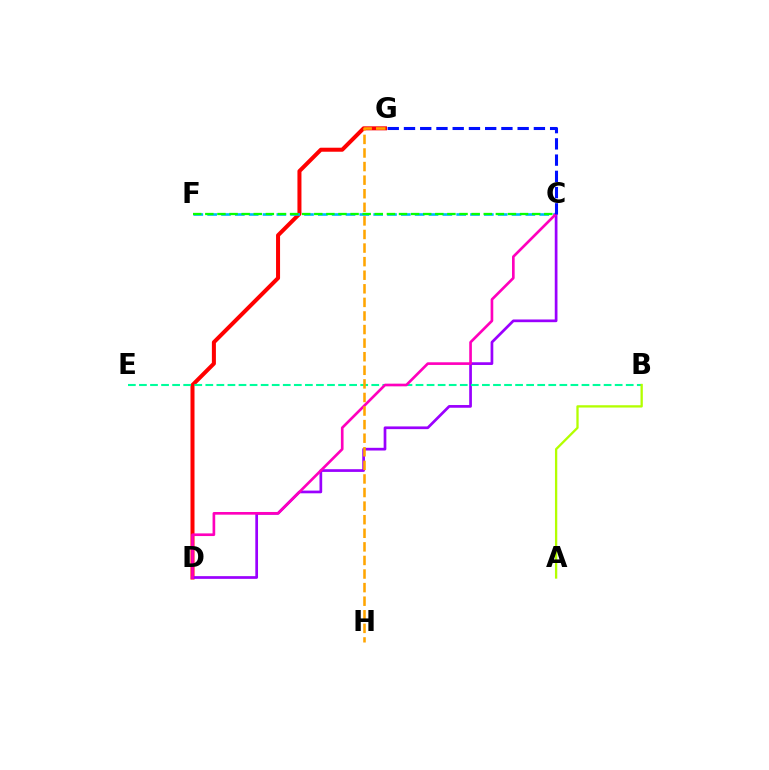{('D', 'G'): [{'color': '#ff0000', 'line_style': 'solid', 'thickness': 2.89}], ('C', 'F'): [{'color': '#00b5ff', 'line_style': 'dashed', 'thickness': 1.88}, {'color': '#08ff00', 'line_style': 'dashed', 'thickness': 1.64}], ('C', 'D'): [{'color': '#9b00ff', 'line_style': 'solid', 'thickness': 1.95}, {'color': '#ff00bd', 'line_style': 'solid', 'thickness': 1.92}], ('B', 'E'): [{'color': '#00ff9d', 'line_style': 'dashed', 'thickness': 1.5}], ('G', 'H'): [{'color': '#ffa500', 'line_style': 'dashed', 'thickness': 1.85}], ('C', 'G'): [{'color': '#0010ff', 'line_style': 'dashed', 'thickness': 2.21}], ('A', 'B'): [{'color': '#b3ff00', 'line_style': 'solid', 'thickness': 1.66}]}